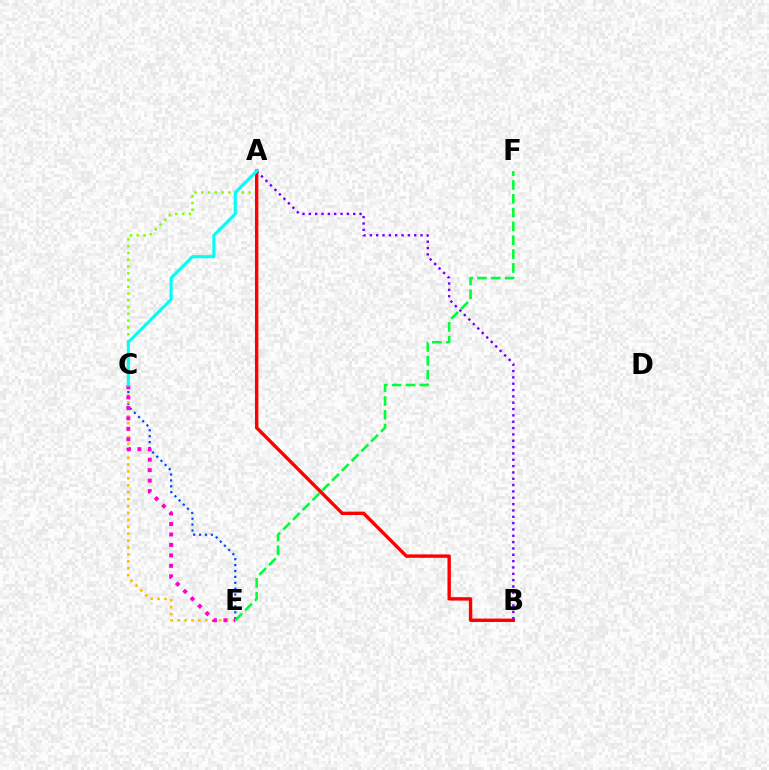{('A', 'C'): [{'color': '#84ff00', 'line_style': 'dotted', 'thickness': 1.84}, {'color': '#00fff6', 'line_style': 'solid', 'thickness': 2.21}], ('C', 'E'): [{'color': '#004bff', 'line_style': 'dotted', 'thickness': 1.6}, {'color': '#ffbd00', 'line_style': 'dotted', 'thickness': 1.88}, {'color': '#ff00cf', 'line_style': 'dotted', 'thickness': 2.84}], ('A', 'B'): [{'color': '#ff0000', 'line_style': 'solid', 'thickness': 2.44}, {'color': '#7200ff', 'line_style': 'dotted', 'thickness': 1.72}], ('E', 'F'): [{'color': '#00ff39', 'line_style': 'dashed', 'thickness': 1.88}]}